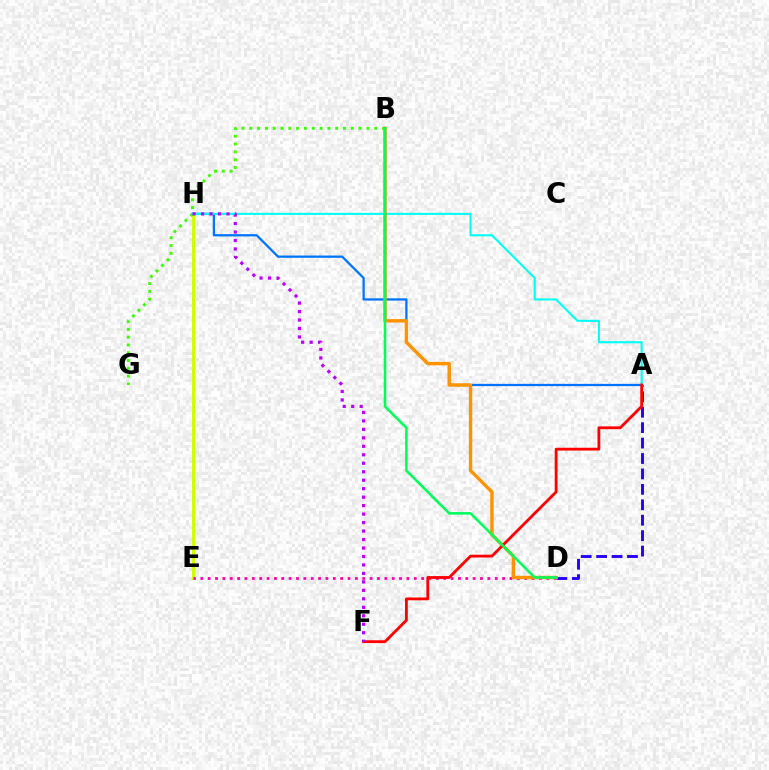{('A', 'H'): [{'color': '#0074ff', 'line_style': 'solid', 'thickness': 1.63}, {'color': '#00fff6', 'line_style': 'solid', 'thickness': 1.51}], ('E', 'H'): [{'color': '#d1ff00', 'line_style': 'solid', 'thickness': 2.13}], ('B', 'G'): [{'color': '#3dff00', 'line_style': 'dotted', 'thickness': 2.12}], ('A', 'D'): [{'color': '#2500ff', 'line_style': 'dashed', 'thickness': 2.1}], ('D', 'E'): [{'color': '#ff00ac', 'line_style': 'dotted', 'thickness': 2.0}], ('B', 'D'): [{'color': '#ff9400', 'line_style': 'solid', 'thickness': 2.46}, {'color': '#00ff5c', 'line_style': 'solid', 'thickness': 1.84}], ('A', 'F'): [{'color': '#ff0000', 'line_style': 'solid', 'thickness': 2.03}], ('F', 'H'): [{'color': '#b900ff', 'line_style': 'dotted', 'thickness': 2.3}]}